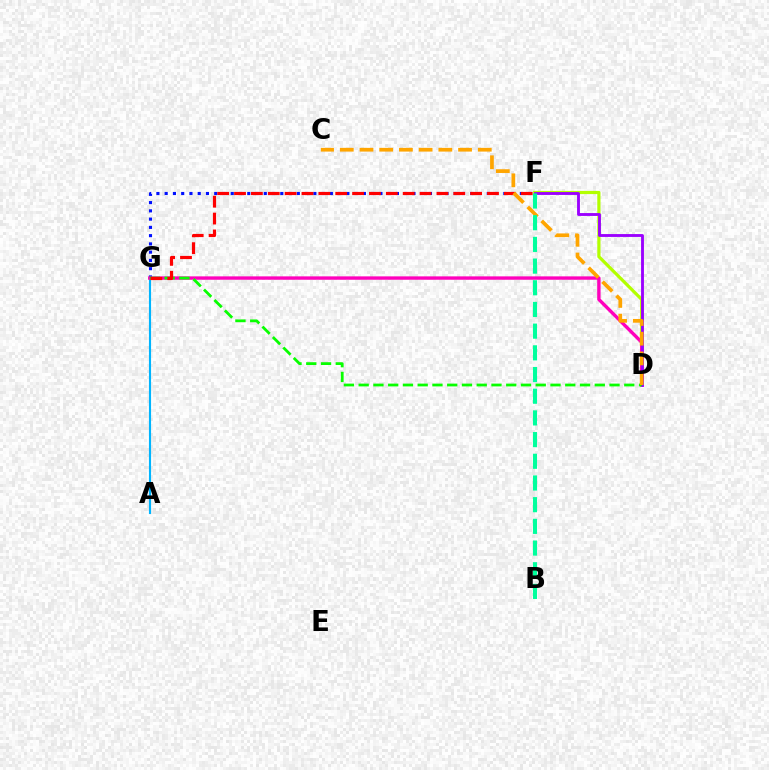{('F', 'G'): [{'color': '#0010ff', 'line_style': 'dotted', 'thickness': 2.24}, {'color': '#ff0000', 'line_style': 'dashed', 'thickness': 2.29}], ('D', 'F'): [{'color': '#b3ff00', 'line_style': 'solid', 'thickness': 2.31}, {'color': '#9b00ff', 'line_style': 'solid', 'thickness': 2.06}], ('A', 'G'): [{'color': '#00b5ff', 'line_style': 'solid', 'thickness': 1.53}], ('D', 'G'): [{'color': '#ff00bd', 'line_style': 'solid', 'thickness': 2.43}, {'color': '#08ff00', 'line_style': 'dashed', 'thickness': 2.0}], ('C', 'D'): [{'color': '#ffa500', 'line_style': 'dashed', 'thickness': 2.68}], ('B', 'F'): [{'color': '#00ff9d', 'line_style': 'dashed', 'thickness': 2.95}]}